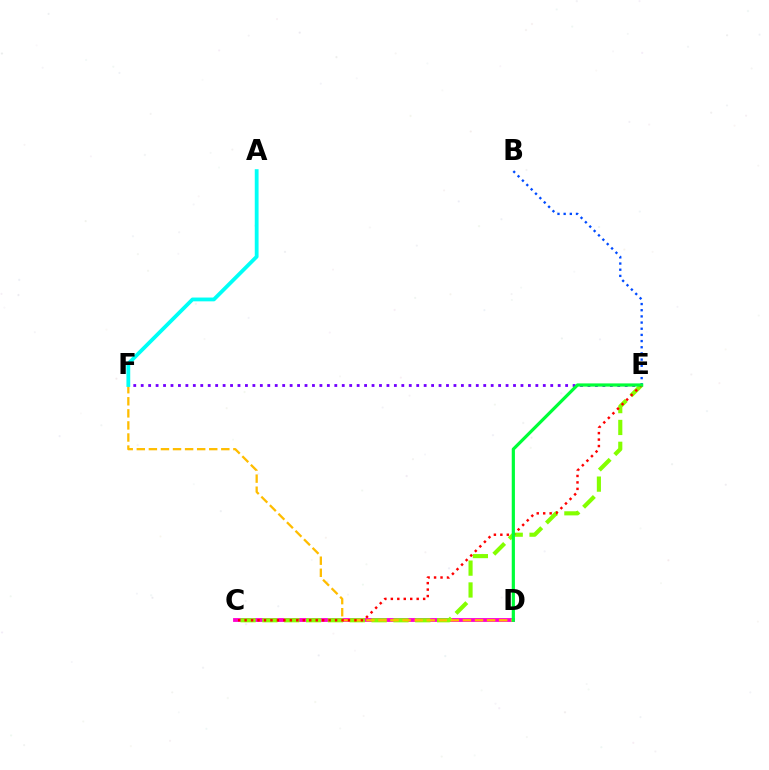{('E', 'F'): [{'color': '#7200ff', 'line_style': 'dotted', 'thickness': 2.02}], ('C', 'D'): [{'color': '#ff00cf', 'line_style': 'solid', 'thickness': 2.75}], ('B', 'E'): [{'color': '#004bff', 'line_style': 'dotted', 'thickness': 1.68}], ('C', 'E'): [{'color': '#84ff00', 'line_style': 'dashed', 'thickness': 2.97}, {'color': '#ff0000', 'line_style': 'dotted', 'thickness': 1.76}], ('D', 'F'): [{'color': '#ffbd00', 'line_style': 'dashed', 'thickness': 1.64}], ('A', 'F'): [{'color': '#00fff6', 'line_style': 'solid', 'thickness': 2.74}], ('D', 'E'): [{'color': '#00ff39', 'line_style': 'solid', 'thickness': 2.3}]}